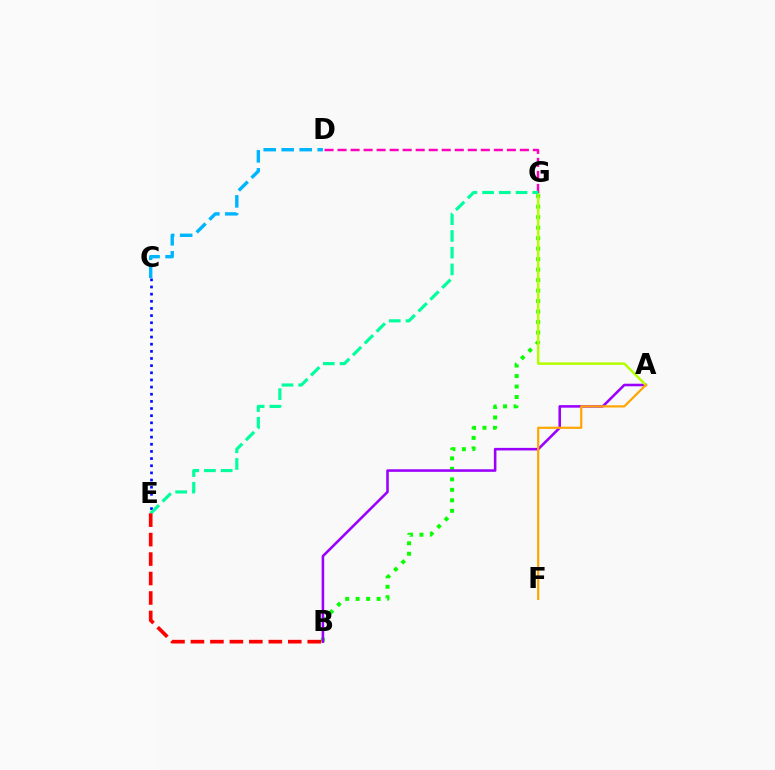{('B', 'G'): [{'color': '#08ff00', 'line_style': 'dotted', 'thickness': 2.85}], ('C', 'E'): [{'color': '#0010ff', 'line_style': 'dotted', 'thickness': 1.94}], ('A', 'B'): [{'color': '#9b00ff', 'line_style': 'solid', 'thickness': 1.85}], ('A', 'G'): [{'color': '#b3ff00', 'line_style': 'solid', 'thickness': 1.8}], ('D', 'G'): [{'color': '#ff00bd', 'line_style': 'dashed', 'thickness': 1.77}], ('C', 'D'): [{'color': '#00b5ff', 'line_style': 'dashed', 'thickness': 2.44}], ('E', 'G'): [{'color': '#00ff9d', 'line_style': 'dashed', 'thickness': 2.27}], ('A', 'F'): [{'color': '#ffa500', 'line_style': 'solid', 'thickness': 1.58}], ('B', 'E'): [{'color': '#ff0000', 'line_style': 'dashed', 'thickness': 2.64}]}